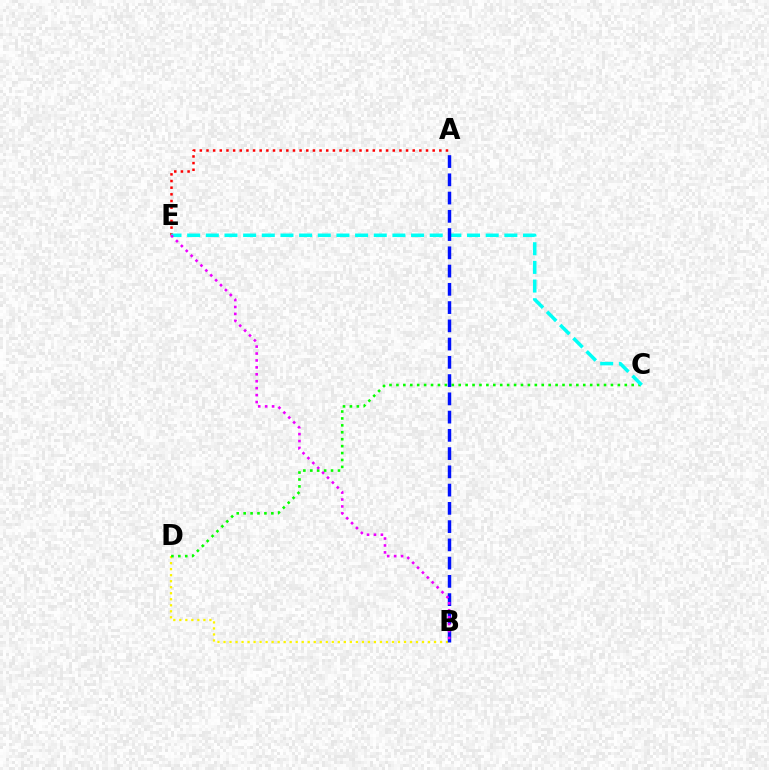{('B', 'D'): [{'color': '#fcf500', 'line_style': 'dotted', 'thickness': 1.63}], ('C', 'D'): [{'color': '#08ff00', 'line_style': 'dotted', 'thickness': 1.88}], ('A', 'E'): [{'color': '#ff0000', 'line_style': 'dotted', 'thickness': 1.81}], ('C', 'E'): [{'color': '#00fff6', 'line_style': 'dashed', 'thickness': 2.53}], ('A', 'B'): [{'color': '#0010ff', 'line_style': 'dashed', 'thickness': 2.48}], ('B', 'E'): [{'color': '#ee00ff', 'line_style': 'dotted', 'thickness': 1.88}]}